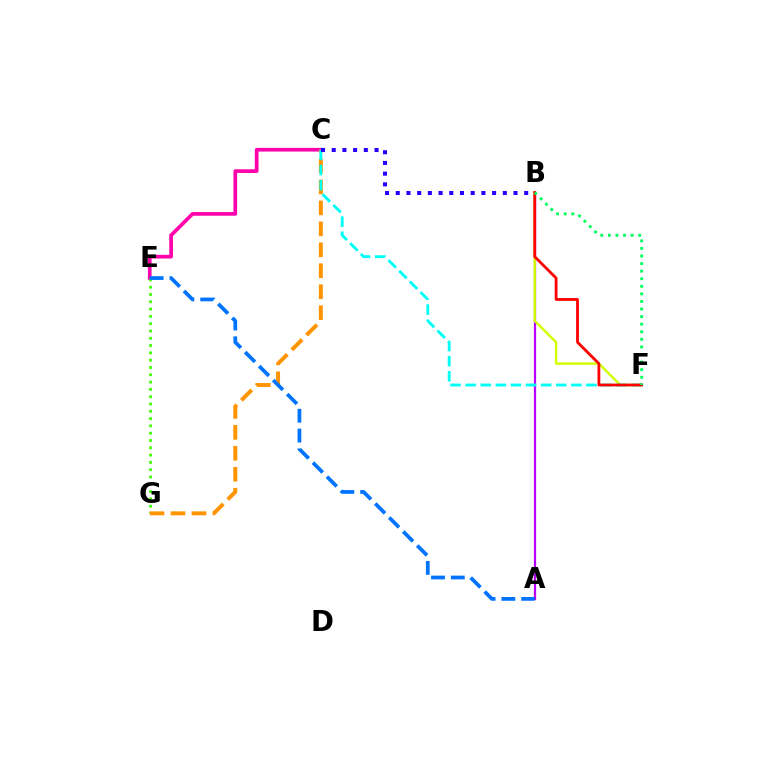{('C', 'E'): [{'color': '#ff00ac', 'line_style': 'solid', 'thickness': 2.65}], ('E', 'G'): [{'color': '#3dff00', 'line_style': 'dotted', 'thickness': 1.98}], ('C', 'G'): [{'color': '#ff9400', 'line_style': 'dashed', 'thickness': 2.85}], ('A', 'B'): [{'color': '#b900ff', 'line_style': 'solid', 'thickness': 1.62}], ('A', 'E'): [{'color': '#0074ff', 'line_style': 'dashed', 'thickness': 2.69}], ('B', 'F'): [{'color': '#d1ff00', 'line_style': 'solid', 'thickness': 1.73}, {'color': '#ff0000', 'line_style': 'solid', 'thickness': 2.01}, {'color': '#00ff5c', 'line_style': 'dotted', 'thickness': 2.06}], ('C', 'F'): [{'color': '#00fff6', 'line_style': 'dashed', 'thickness': 2.05}], ('B', 'C'): [{'color': '#2500ff', 'line_style': 'dotted', 'thickness': 2.91}]}